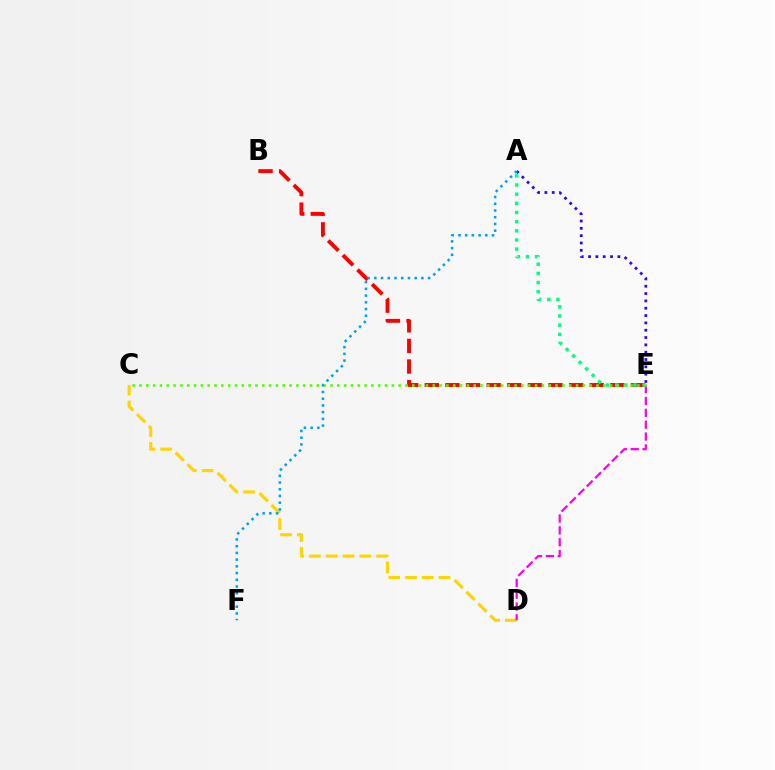{('B', 'E'): [{'color': '#ff0000', 'line_style': 'dashed', 'thickness': 2.8}], ('C', 'D'): [{'color': '#ffd500', 'line_style': 'dashed', 'thickness': 2.28}], ('A', 'E'): [{'color': '#00ff86', 'line_style': 'dotted', 'thickness': 2.49}, {'color': '#3700ff', 'line_style': 'dotted', 'thickness': 1.99}], ('D', 'E'): [{'color': '#ff00ed', 'line_style': 'dashed', 'thickness': 1.61}], ('C', 'E'): [{'color': '#4fff00', 'line_style': 'dotted', 'thickness': 1.85}], ('A', 'F'): [{'color': '#009eff', 'line_style': 'dotted', 'thickness': 1.83}]}